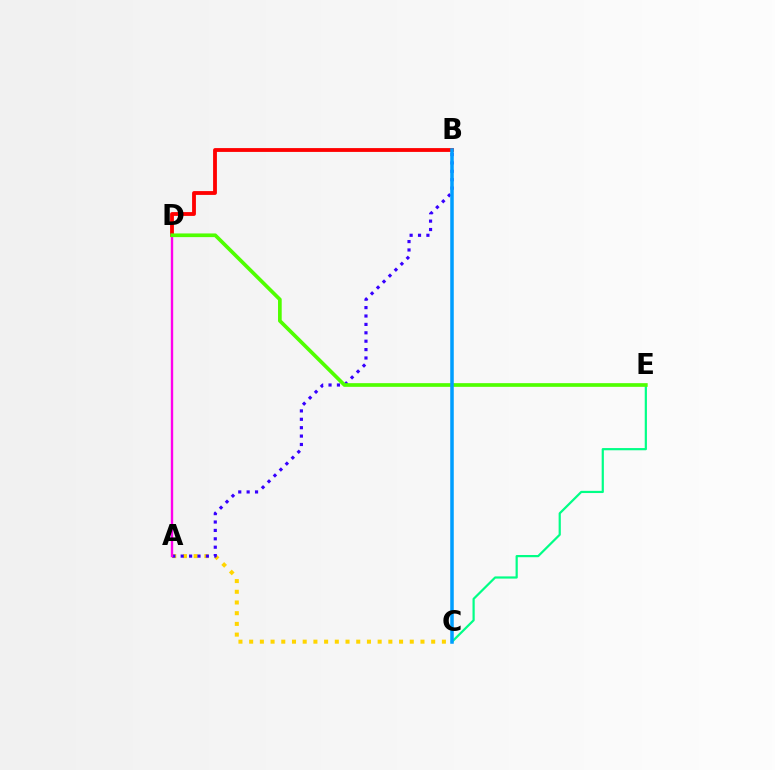{('A', 'C'): [{'color': '#ffd500', 'line_style': 'dotted', 'thickness': 2.91}], ('B', 'D'): [{'color': '#ff0000', 'line_style': 'solid', 'thickness': 2.75}], ('A', 'B'): [{'color': '#3700ff', 'line_style': 'dotted', 'thickness': 2.28}], ('A', 'D'): [{'color': '#ff00ed', 'line_style': 'solid', 'thickness': 1.72}], ('C', 'E'): [{'color': '#00ff86', 'line_style': 'solid', 'thickness': 1.59}], ('D', 'E'): [{'color': '#4fff00', 'line_style': 'solid', 'thickness': 2.65}], ('B', 'C'): [{'color': '#009eff', 'line_style': 'solid', 'thickness': 2.53}]}